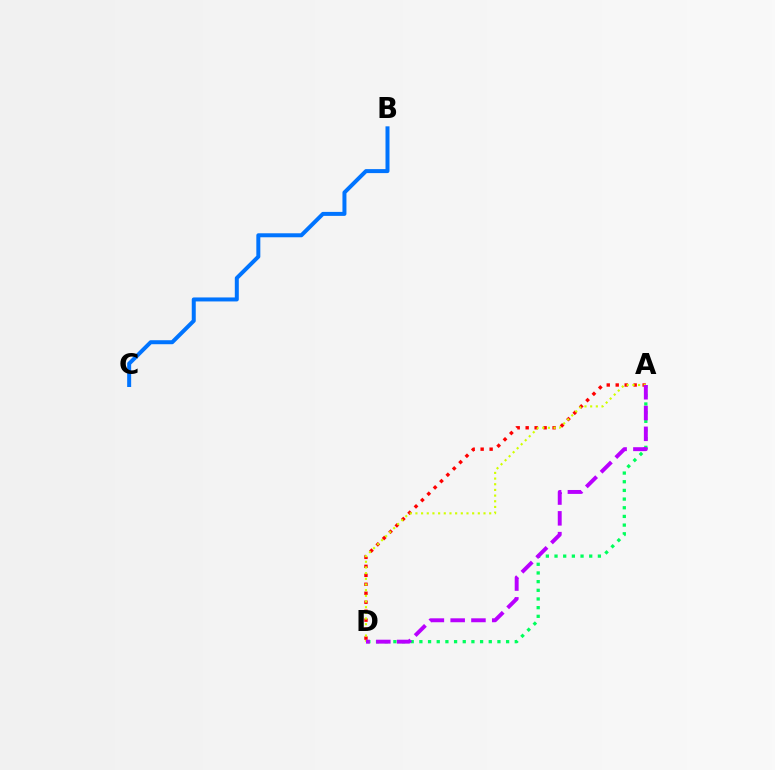{('A', 'D'): [{'color': '#ff0000', 'line_style': 'dotted', 'thickness': 2.44}, {'color': '#00ff5c', 'line_style': 'dotted', 'thickness': 2.36}, {'color': '#d1ff00', 'line_style': 'dotted', 'thickness': 1.54}, {'color': '#b900ff', 'line_style': 'dashed', 'thickness': 2.82}], ('B', 'C'): [{'color': '#0074ff', 'line_style': 'solid', 'thickness': 2.87}]}